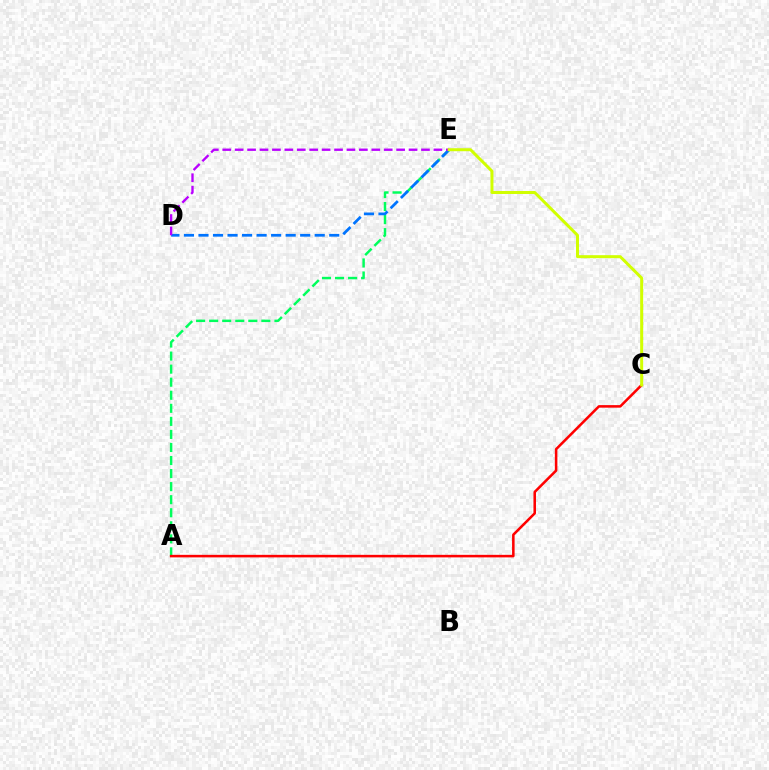{('A', 'E'): [{'color': '#00ff5c', 'line_style': 'dashed', 'thickness': 1.77}], ('A', 'C'): [{'color': '#ff0000', 'line_style': 'solid', 'thickness': 1.83}], ('D', 'E'): [{'color': '#0074ff', 'line_style': 'dashed', 'thickness': 1.97}, {'color': '#b900ff', 'line_style': 'dashed', 'thickness': 1.69}], ('C', 'E'): [{'color': '#d1ff00', 'line_style': 'solid', 'thickness': 2.15}]}